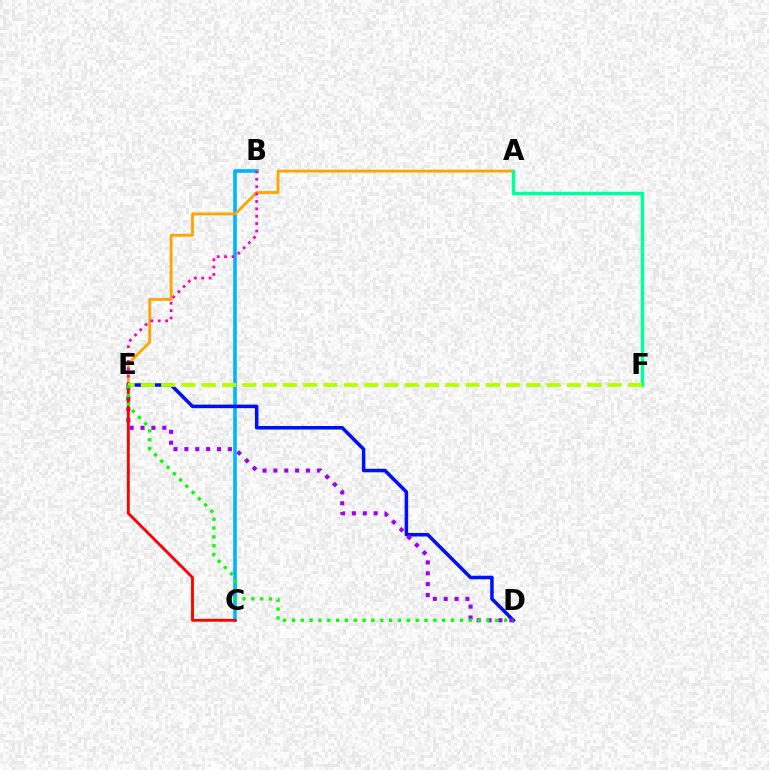{('B', 'C'): [{'color': '#00b5ff', 'line_style': 'solid', 'thickness': 2.59}], ('D', 'E'): [{'color': '#0010ff', 'line_style': 'solid', 'thickness': 2.54}, {'color': '#9b00ff', 'line_style': 'dotted', 'thickness': 2.95}, {'color': '#08ff00', 'line_style': 'dotted', 'thickness': 2.4}], ('A', 'E'): [{'color': '#ffa500', 'line_style': 'solid', 'thickness': 2.03}], ('A', 'F'): [{'color': '#00ff9d', 'line_style': 'solid', 'thickness': 2.46}], ('C', 'E'): [{'color': '#ff0000', 'line_style': 'solid', 'thickness': 2.06}], ('B', 'E'): [{'color': '#ff00bd', 'line_style': 'dotted', 'thickness': 2.0}], ('E', 'F'): [{'color': '#b3ff00', 'line_style': 'dashed', 'thickness': 2.76}]}